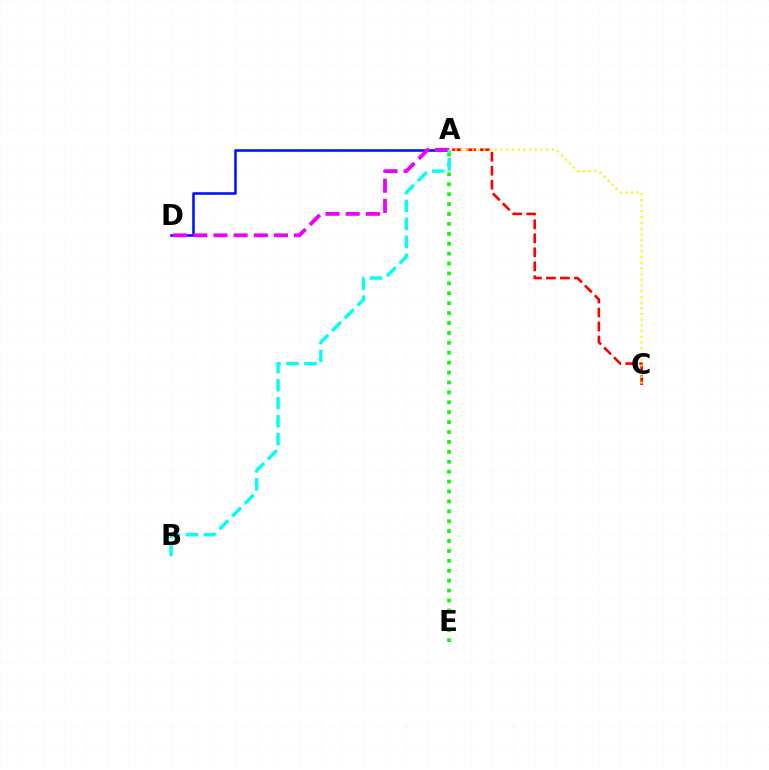{('A', 'D'): [{'color': '#0010ff', 'line_style': 'solid', 'thickness': 1.85}, {'color': '#ee00ff', 'line_style': 'dashed', 'thickness': 2.74}], ('A', 'C'): [{'color': '#ff0000', 'line_style': 'dashed', 'thickness': 1.9}, {'color': '#fcf500', 'line_style': 'dotted', 'thickness': 1.55}], ('A', 'E'): [{'color': '#08ff00', 'line_style': 'dotted', 'thickness': 2.69}], ('A', 'B'): [{'color': '#00fff6', 'line_style': 'dashed', 'thickness': 2.45}]}